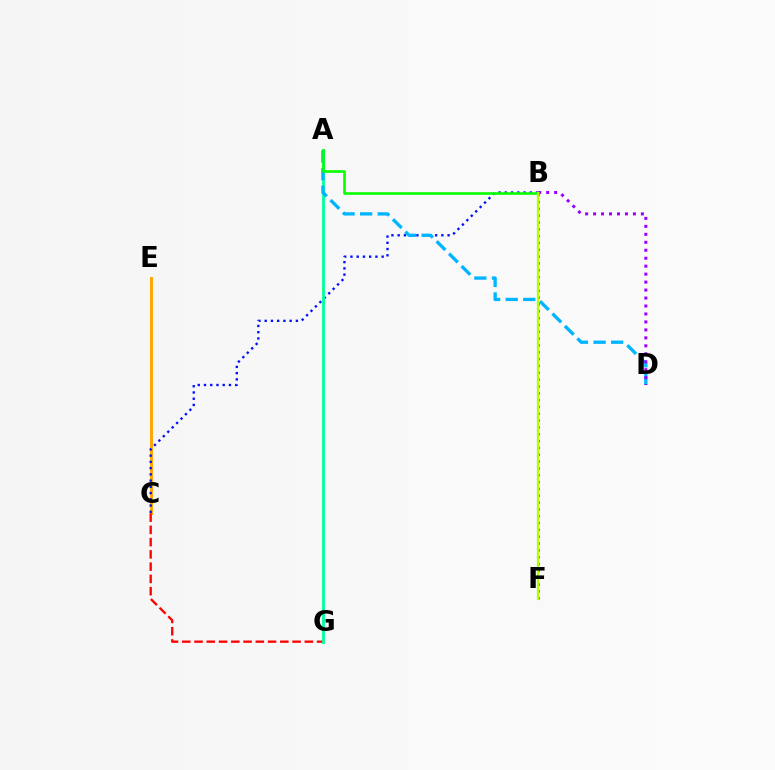{('C', 'E'): [{'color': '#ffa500', 'line_style': 'solid', 'thickness': 2.11}], ('B', 'C'): [{'color': '#0010ff', 'line_style': 'dotted', 'thickness': 1.7}], ('C', 'G'): [{'color': '#ff0000', 'line_style': 'dashed', 'thickness': 1.67}], ('B', 'F'): [{'color': '#ff00bd', 'line_style': 'dotted', 'thickness': 1.86}, {'color': '#b3ff00', 'line_style': 'solid', 'thickness': 1.65}], ('A', 'G'): [{'color': '#00ff9d', 'line_style': 'solid', 'thickness': 2.02}], ('A', 'D'): [{'color': '#00b5ff', 'line_style': 'dashed', 'thickness': 2.39}], ('B', 'D'): [{'color': '#9b00ff', 'line_style': 'dotted', 'thickness': 2.16}], ('A', 'B'): [{'color': '#08ff00', 'line_style': 'solid', 'thickness': 1.88}]}